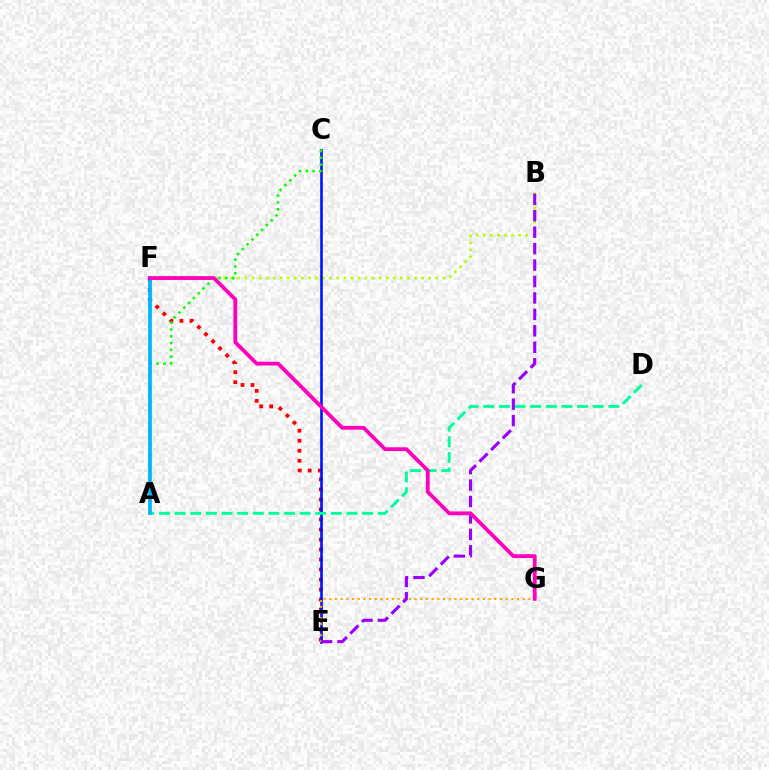{('E', 'F'): [{'color': '#ff0000', 'line_style': 'dotted', 'thickness': 2.72}], ('B', 'F'): [{'color': '#b3ff00', 'line_style': 'dotted', 'thickness': 1.92}], ('C', 'E'): [{'color': '#0010ff', 'line_style': 'solid', 'thickness': 1.87}], ('A', 'D'): [{'color': '#00ff9d', 'line_style': 'dashed', 'thickness': 2.12}], ('E', 'G'): [{'color': '#ffa500', 'line_style': 'dotted', 'thickness': 1.55}], ('B', 'E'): [{'color': '#9b00ff', 'line_style': 'dashed', 'thickness': 2.23}], ('A', 'C'): [{'color': '#08ff00', 'line_style': 'dotted', 'thickness': 1.85}], ('A', 'F'): [{'color': '#00b5ff', 'line_style': 'solid', 'thickness': 2.68}], ('F', 'G'): [{'color': '#ff00bd', 'line_style': 'solid', 'thickness': 2.74}]}